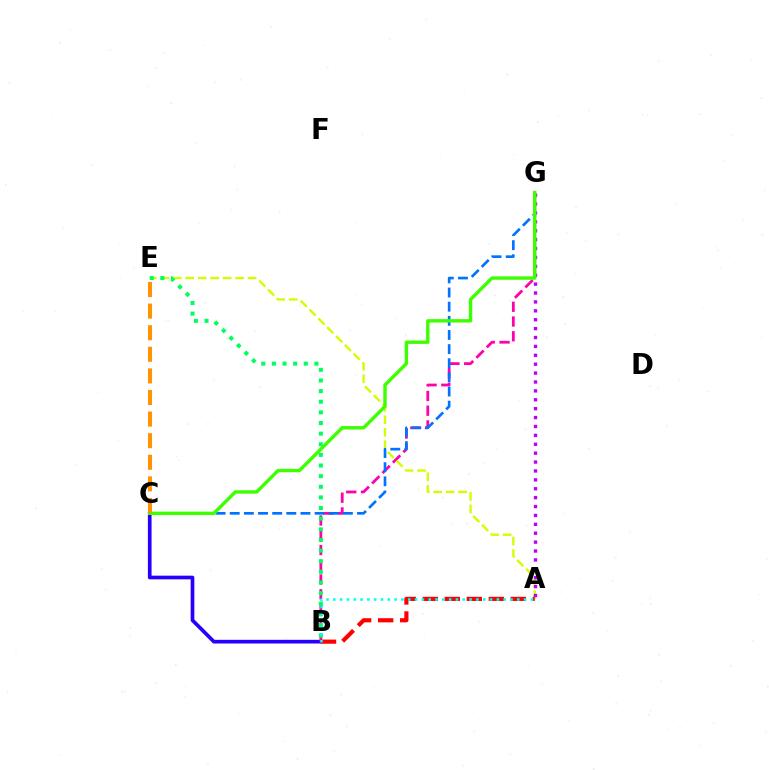{('B', 'C'): [{'color': '#2500ff', 'line_style': 'solid', 'thickness': 2.65}], ('B', 'G'): [{'color': '#ff00ac', 'line_style': 'dashed', 'thickness': 2.0}], ('A', 'E'): [{'color': '#d1ff00', 'line_style': 'dashed', 'thickness': 1.69}], ('A', 'B'): [{'color': '#ff0000', 'line_style': 'dashed', 'thickness': 2.99}, {'color': '#00fff6', 'line_style': 'dotted', 'thickness': 1.85}], ('A', 'G'): [{'color': '#b900ff', 'line_style': 'dotted', 'thickness': 2.42}], ('B', 'E'): [{'color': '#00ff5c', 'line_style': 'dotted', 'thickness': 2.89}], ('C', 'G'): [{'color': '#0074ff', 'line_style': 'dashed', 'thickness': 1.92}, {'color': '#3dff00', 'line_style': 'solid', 'thickness': 2.44}], ('C', 'E'): [{'color': '#ff9400', 'line_style': 'dashed', 'thickness': 2.93}]}